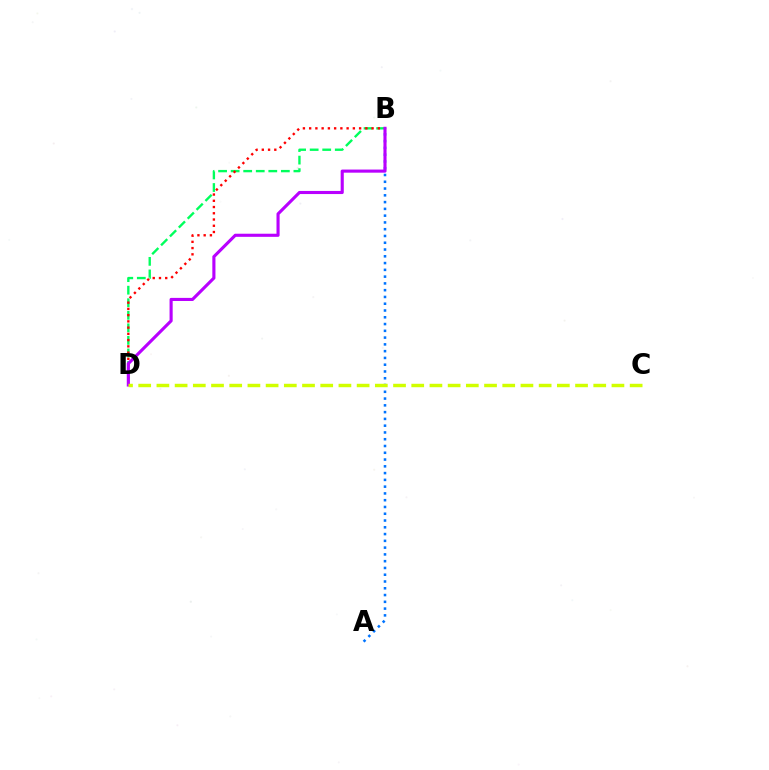{('B', 'D'): [{'color': '#00ff5c', 'line_style': 'dashed', 'thickness': 1.71}, {'color': '#ff0000', 'line_style': 'dotted', 'thickness': 1.7}, {'color': '#b900ff', 'line_style': 'solid', 'thickness': 2.24}], ('A', 'B'): [{'color': '#0074ff', 'line_style': 'dotted', 'thickness': 1.84}], ('C', 'D'): [{'color': '#d1ff00', 'line_style': 'dashed', 'thickness': 2.47}]}